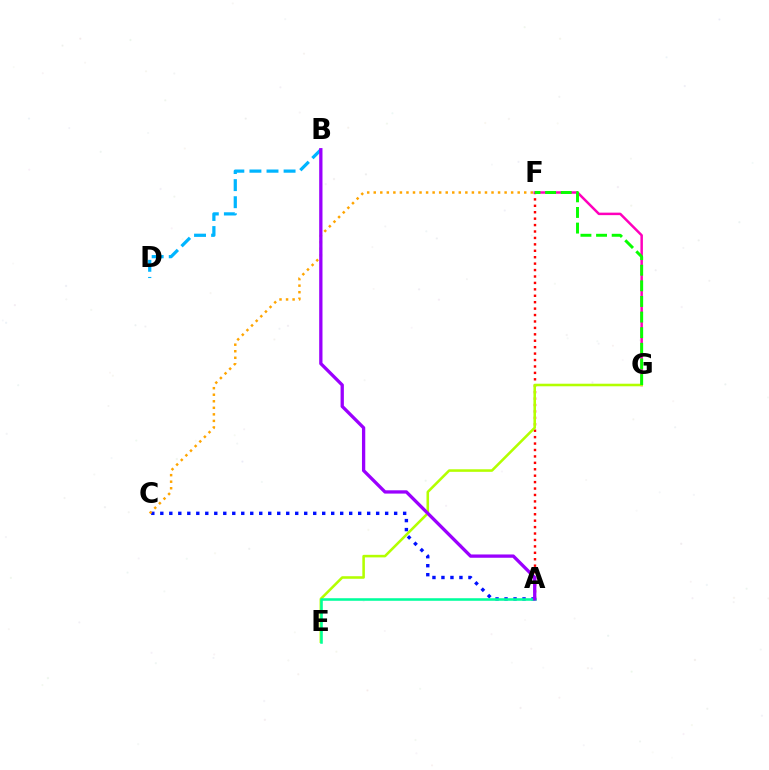{('A', 'C'): [{'color': '#0010ff', 'line_style': 'dotted', 'thickness': 2.44}], ('A', 'F'): [{'color': '#ff0000', 'line_style': 'dotted', 'thickness': 1.75}], ('F', 'G'): [{'color': '#ff00bd', 'line_style': 'solid', 'thickness': 1.79}, {'color': '#08ff00', 'line_style': 'dashed', 'thickness': 2.12}], ('E', 'G'): [{'color': '#b3ff00', 'line_style': 'solid', 'thickness': 1.84}], ('C', 'F'): [{'color': '#ffa500', 'line_style': 'dotted', 'thickness': 1.78}], ('B', 'D'): [{'color': '#00b5ff', 'line_style': 'dashed', 'thickness': 2.32}], ('A', 'E'): [{'color': '#00ff9d', 'line_style': 'solid', 'thickness': 1.84}], ('A', 'B'): [{'color': '#9b00ff', 'line_style': 'solid', 'thickness': 2.37}]}